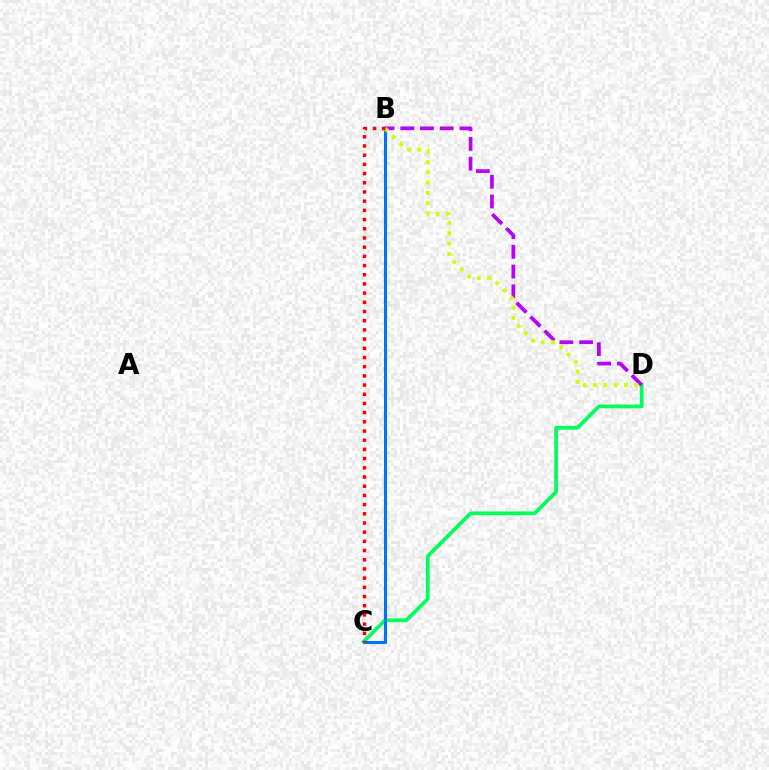{('C', 'D'): [{'color': '#00ff5c', 'line_style': 'solid', 'thickness': 2.68}], ('B', 'C'): [{'color': '#0074ff', 'line_style': 'solid', 'thickness': 2.21}, {'color': '#ff0000', 'line_style': 'dotted', 'thickness': 2.5}], ('B', 'D'): [{'color': '#b900ff', 'line_style': 'dashed', 'thickness': 2.68}, {'color': '#d1ff00', 'line_style': 'dotted', 'thickness': 2.8}]}